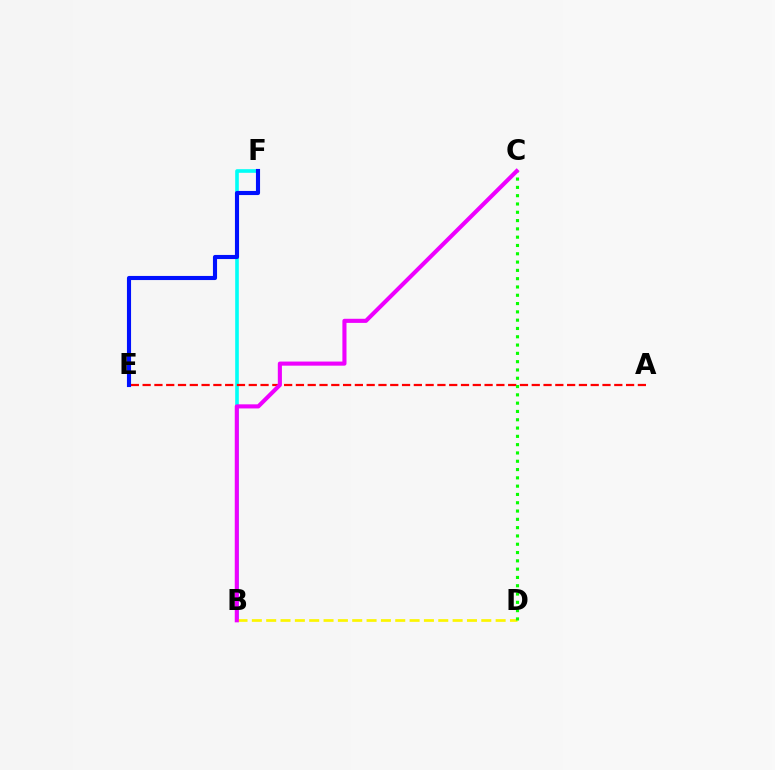{('B', 'F'): [{'color': '#00fff6', 'line_style': 'solid', 'thickness': 2.61}], ('A', 'E'): [{'color': '#ff0000', 'line_style': 'dashed', 'thickness': 1.6}], ('E', 'F'): [{'color': '#0010ff', 'line_style': 'solid', 'thickness': 2.96}], ('B', 'D'): [{'color': '#fcf500', 'line_style': 'dashed', 'thickness': 1.95}], ('C', 'D'): [{'color': '#08ff00', 'line_style': 'dotted', 'thickness': 2.25}], ('B', 'C'): [{'color': '#ee00ff', 'line_style': 'solid', 'thickness': 2.96}]}